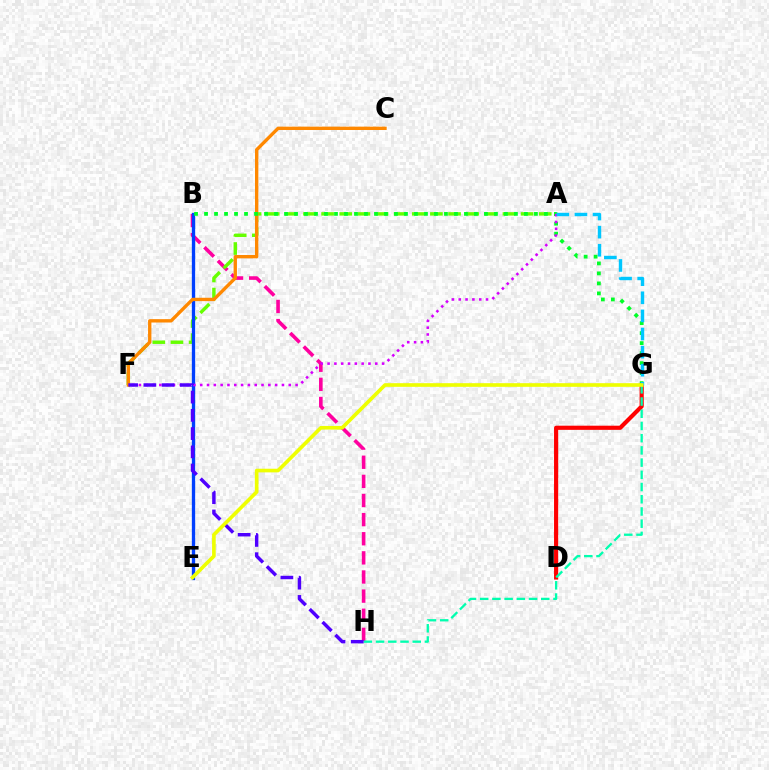{('B', 'H'): [{'color': '#ff00a0', 'line_style': 'dashed', 'thickness': 2.6}], ('D', 'G'): [{'color': '#ff0000', 'line_style': 'solid', 'thickness': 2.99}], ('A', 'F'): [{'color': '#66ff00', 'line_style': 'dashed', 'thickness': 2.46}, {'color': '#d600ff', 'line_style': 'dotted', 'thickness': 1.85}], ('B', 'E'): [{'color': '#003fff', 'line_style': 'solid', 'thickness': 2.38}], ('C', 'F'): [{'color': '#ff8800', 'line_style': 'solid', 'thickness': 2.41}], ('B', 'G'): [{'color': '#00ff27', 'line_style': 'dotted', 'thickness': 2.72}], ('G', 'H'): [{'color': '#00ffaf', 'line_style': 'dashed', 'thickness': 1.66}], ('A', 'G'): [{'color': '#00c7ff', 'line_style': 'dashed', 'thickness': 2.46}], ('F', 'H'): [{'color': '#4f00ff', 'line_style': 'dashed', 'thickness': 2.48}], ('E', 'G'): [{'color': '#eeff00', 'line_style': 'solid', 'thickness': 2.62}]}